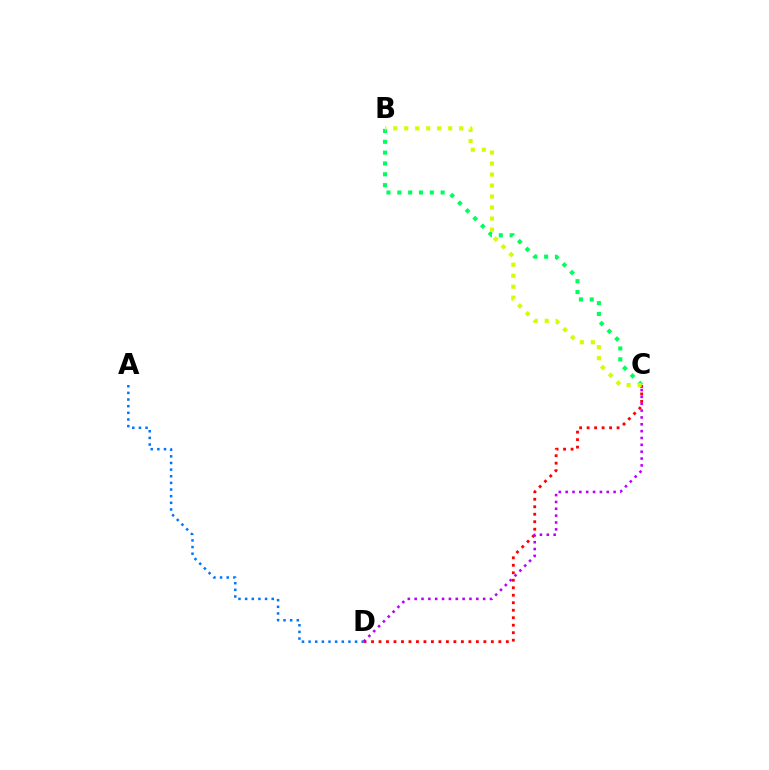{('C', 'D'): [{'color': '#ff0000', 'line_style': 'dotted', 'thickness': 2.03}, {'color': '#b900ff', 'line_style': 'dotted', 'thickness': 1.86}], ('B', 'C'): [{'color': '#00ff5c', 'line_style': 'dotted', 'thickness': 2.94}, {'color': '#d1ff00', 'line_style': 'dotted', 'thickness': 2.99}], ('A', 'D'): [{'color': '#0074ff', 'line_style': 'dotted', 'thickness': 1.8}]}